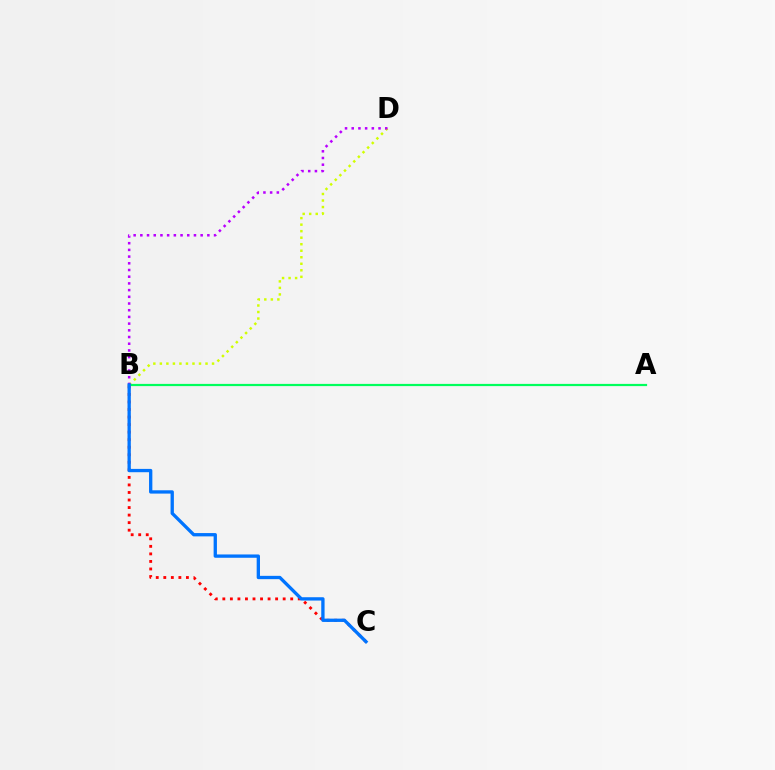{('B', 'C'): [{'color': '#ff0000', 'line_style': 'dotted', 'thickness': 2.05}, {'color': '#0074ff', 'line_style': 'solid', 'thickness': 2.39}], ('B', 'D'): [{'color': '#d1ff00', 'line_style': 'dotted', 'thickness': 1.77}, {'color': '#b900ff', 'line_style': 'dotted', 'thickness': 1.82}], ('A', 'B'): [{'color': '#00ff5c', 'line_style': 'solid', 'thickness': 1.59}]}